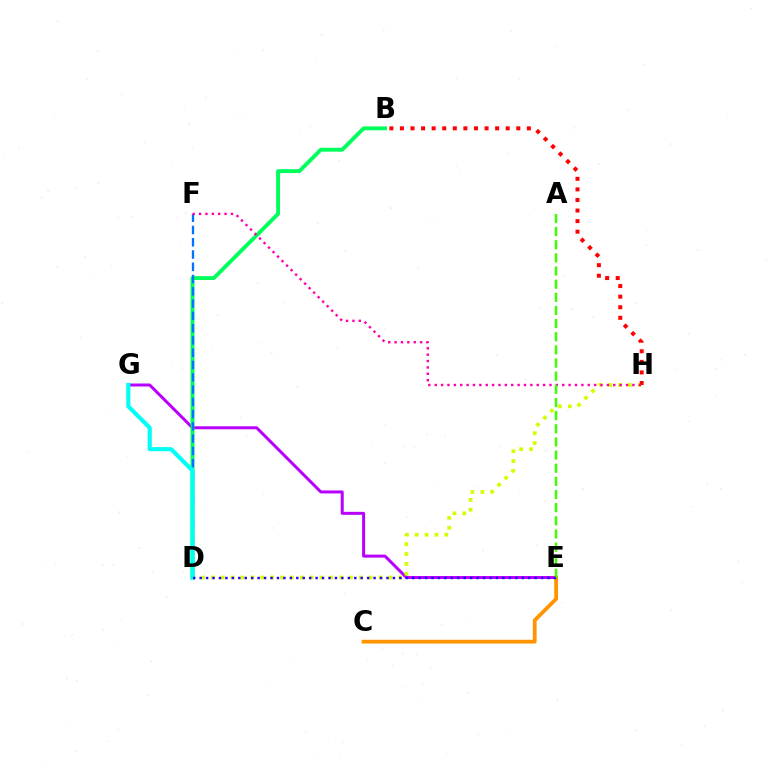{('E', 'G'): [{'color': '#b900ff', 'line_style': 'solid', 'thickness': 2.16}], ('D', 'H'): [{'color': '#d1ff00', 'line_style': 'dotted', 'thickness': 2.68}], ('B', 'D'): [{'color': '#00ff5c', 'line_style': 'solid', 'thickness': 2.8}], ('B', 'H'): [{'color': '#ff0000', 'line_style': 'dotted', 'thickness': 2.87}], ('D', 'F'): [{'color': '#0074ff', 'line_style': 'dashed', 'thickness': 1.67}], ('D', 'G'): [{'color': '#00fff6', 'line_style': 'solid', 'thickness': 2.97}], ('F', 'H'): [{'color': '#ff00ac', 'line_style': 'dotted', 'thickness': 1.73}], ('C', 'E'): [{'color': '#ff9400', 'line_style': 'solid', 'thickness': 2.73}], ('A', 'E'): [{'color': '#3dff00', 'line_style': 'dashed', 'thickness': 1.79}], ('D', 'E'): [{'color': '#2500ff', 'line_style': 'dotted', 'thickness': 1.75}]}